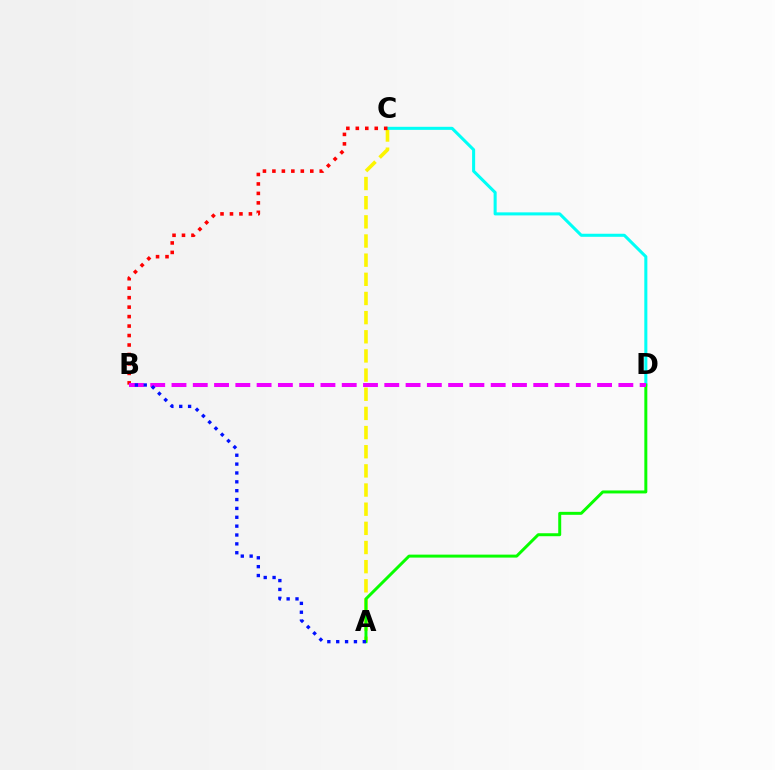{('A', 'C'): [{'color': '#fcf500', 'line_style': 'dashed', 'thickness': 2.6}], ('C', 'D'): [{'color': '#00fff6', 'line_style': 'solid', 'thickness': 2.2}], ('B', 'C'): [{'color': '#ff0000', 'line_style': 'dotted', 'thickness': 2.57}], ('A', 'D'): [{'color': '#08ff00', 'line_style': 'solid', 'thickness': 2.14}], ('B', 'D'): [{'color': '#ee00ff', 'line_style': 'dashed', 'thickness': 2.89}], ('A', 'B'): [{'color': '#0010ff', 'line_style': 'dotted', 'thickness': 2.41}]}